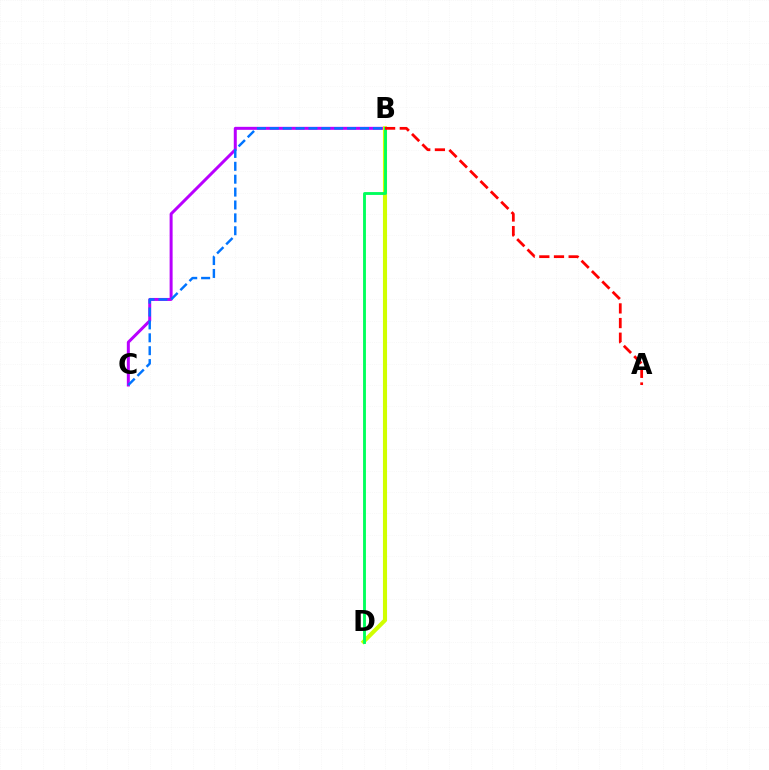{('B', 'C'): [{'color': '#b900ff', 'line_style': 'solid', 'thickness': 2.16}, {'color': '#0074ff', 'line_style': 'dashed', 'thickness': 1.75}], ('B', 'D'): [{'color': '#d1ff00', 'line_style': 'solid', 'thickness': 2.95}, {'color': '#00ff5c', 'line_style': 'solid', 'thickness': 2.07}], ('A', 'B'): [{'color': '#ff0000', 'line_style': 'dashed', 'thickness': 1.99}]}